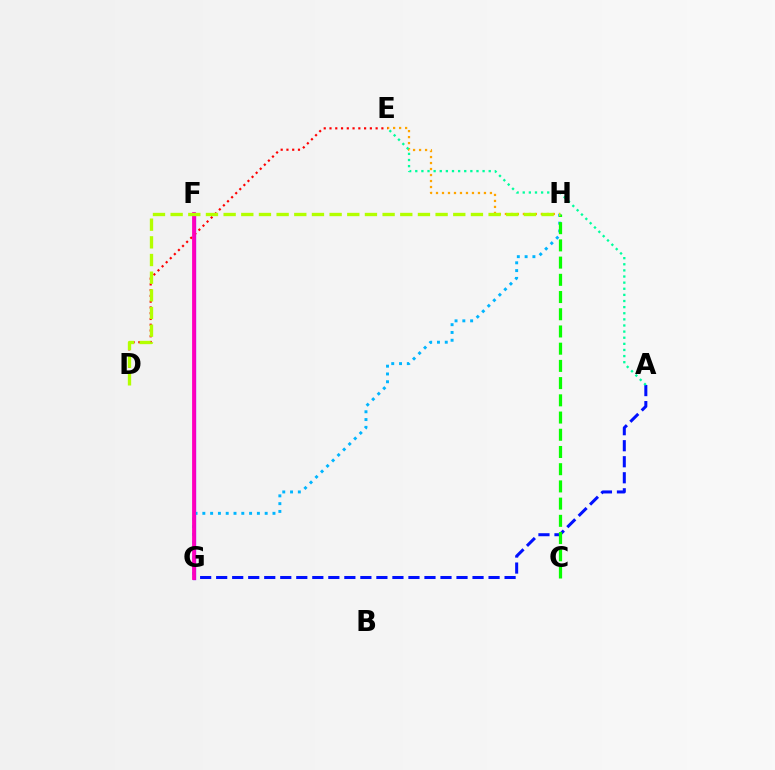{('F', 'G'): [{'color': '#9b00ff', 'line_style': 'solid', 'thickness': 2.41}, {'color': '#ff00bd', 'line_style': 'solid', 'thickness': 2.71}], ('E', 'H'): [{'color': '#ffa500', 'line_style': 'dotted', 'thickness': 1.63}], ('A', 'G'): [{'color': '#0010ff', 'line_style': 'dashed', 'thickness': 2.18}], ('G', 'H'): [{'color': '#00b5ff', 'line_style': 'dotted', 'thickness': 2.12}], ('C', 'H'): [{'color': '#08ff00', 'line_style': 'dashed', 'thickness': 2.34}], ('D', 'E'): [{'color': '#ff0000', 'line_style': 'dotted', 'thickness': 1.57}], ('A', 'E'): [{'color': '#00ff9d', 'line_style': 'dotted', 'thickness': 1.66}], ('D', 'H'): [{'color': '#b3ff00', 'line_style': 'dashed', 'thickness': 2.4}]}